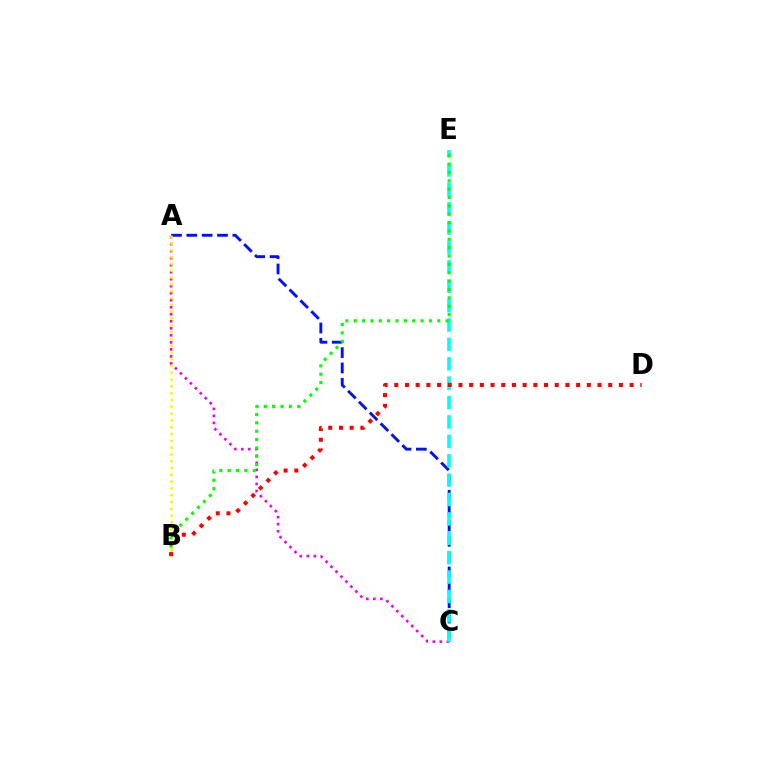{('A', 'C'): [{'color': '#ee00ff', 'line_style': 'dotted', 'thickness': 1.91}, {'color': '#0010ff', 'line_style': 'dashed', 'thickness': 2.08}], ('A', 'B'): [{'color': '#fcf500', 'line_style': 'dotted', 'thickness': 1.85}], ('C', 'E'): [{'color': '#00fff6', 'line_style': 'dashed', 'thickness': 2.63}], ('B', 'E'): [{'color': '#08ff00', 'line_style': 'dotted', 'thickness': 2.27}], ('B', 'D'): [{'color': '#ff0000', 'line_style': 'dotted', 'thickness': 2.91}]}